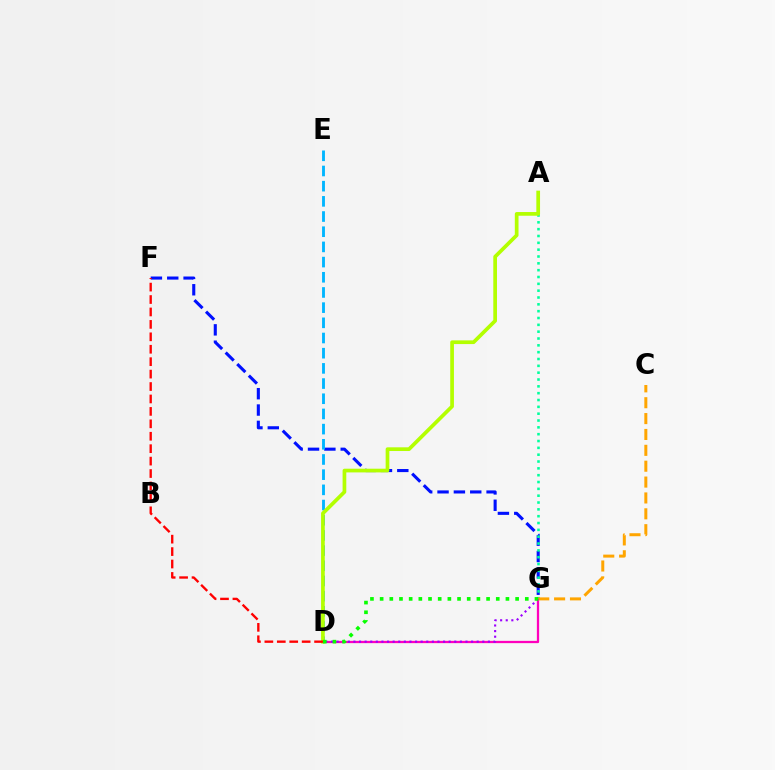{('F', 'G'): [{'color': '#0010ff', 'line_style': 'dashed', 'thickness': 2.22}], ('A', 'G'): [{'color': '#00ff9d', 'line_style': 'dotted', 'thickness': 1.86}], ('D', 'E'): [{'color': '#00b5ff', 'line_style': 'dashed', 'thickness': 2.06}], ('D', 'G'): [{'color': '#ff00bd', 'line_style': 'solid', 'thickness': 1.64}, {'color': '#9b00ff', 'line_style': 'dotted', 'thickness': 1.52}, {'color': '#08ff00', 'line_style': 'dotted', 'thickness': 2.63}], ('C', 'G'): [{'color': '#ffa500', 'line_style': 'dashed', 'thickness': 2.16}], ('A', 'D'): [{'color': '#b3ff00', 'line_style': 'solid', 'thickness': 2.66}], ('D', 'F'): [{'color': '#ff0000', 'line_style': 'dashed', 'thickness': 1.69}]}